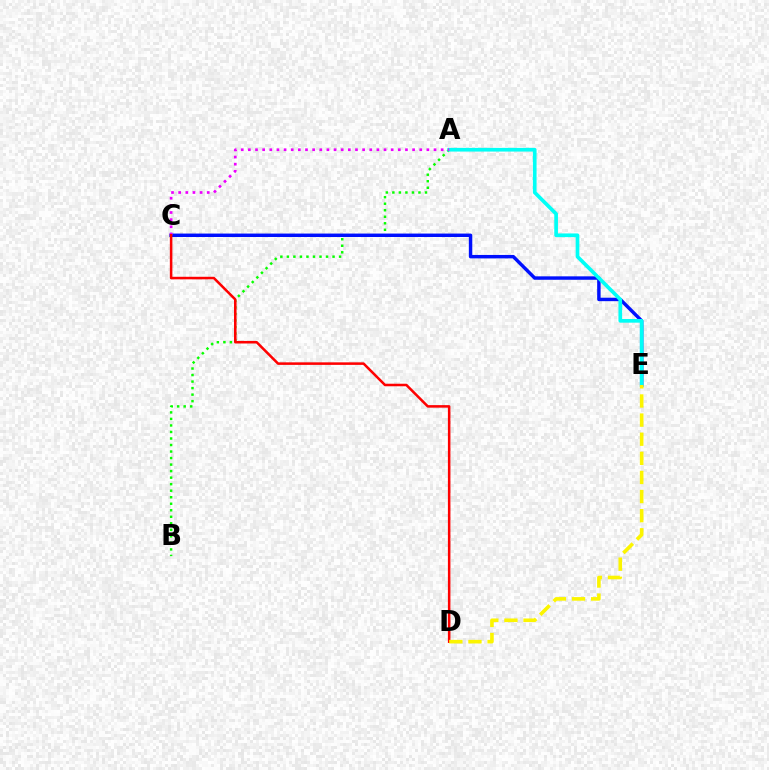{('A', 'B'): [{'color': '#08ff00', 'line_style': 'dotted', 'thickness': 1.77}], ('C', 'E'): [{'color': '#0010ff', 'line_style': 'solid', 'thickness': 2.48}], ('A', 'E'): [{'color': '#00fff6', 'line_style': 'solid', 'thickness': 2.65}], ('A', 'C'): [{'color': '#ee00ff', 'line_style': 'dotted', 'thickness': 1.94}], ('C', 'D'): [{'color': '#ff0000', 'line_style': 'solid', 'thickness': 1.83}], ('D', 'E'): [{'color': '#fcf500', 'line_style': 'dashed', 'thickness': 2.6}]}